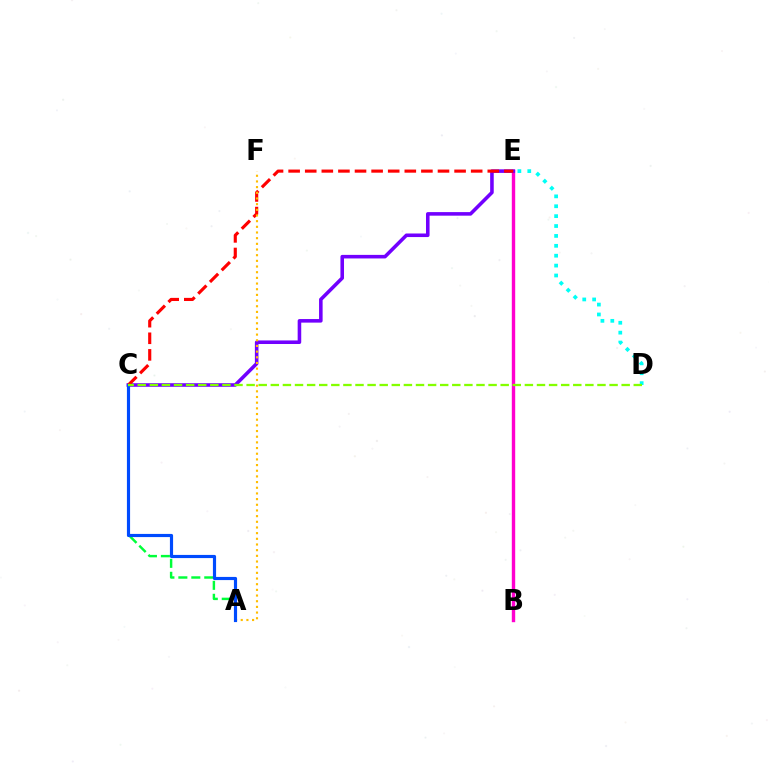{('B', 'E'): [{'color': '#ff00cf', 'line_style': 'solid', 'thickness': 2.44}], ('D', 'E'): [{'color': '#00fff6', 'line_style': 'dotted', 'thickness': 2.69}], ('C', 'E'): [{'color': '#7200ff', 'line_style': 'solid', 'thickness': 2.57}, {'color': '#ff0000', 'line_style': 'dashed', 'thickness': 2.25}], ('A', 'C'): [{'color': '#00ff39', 'line_style': 'dashed', 'thickness': 1.76}, {'color': '#004bff', 'line_style': 'solid', 'thickness': 2.28}], ('A', 'F'): [{'color': '#ffbd00', 'line_style': 'dotted', 'thickness': 1.54}], ('C', 'D'): [{'color': '#84ff00', 'line_style': 'dashed', 'thickness': 1.64}]}